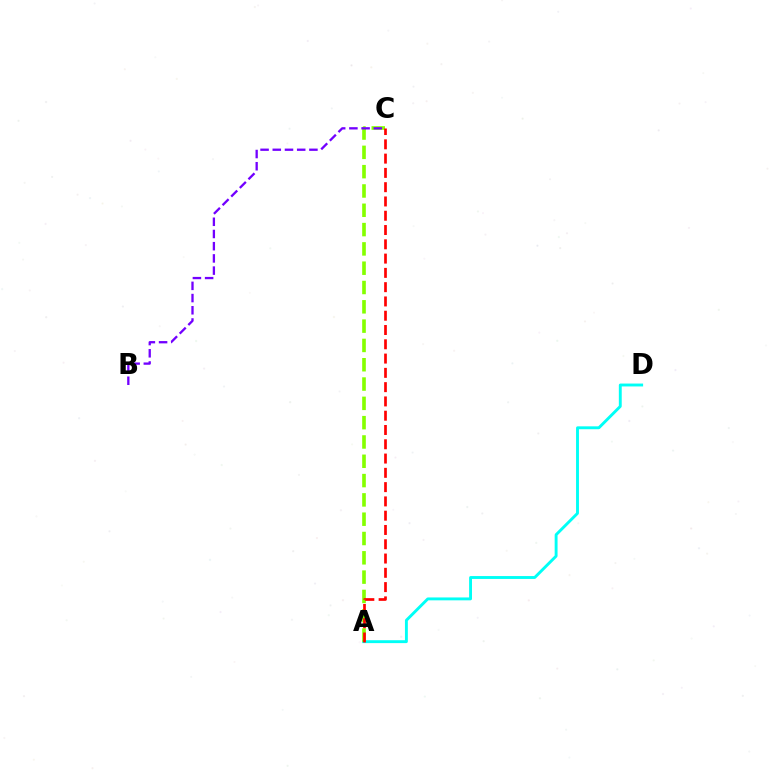{('A', 'D'): [{'color': '#00fff6', 'line_style': 'solid', 'thickness': 2.08}], ('A', 'C'): [{'color': '#84ff00', 'line_style': 'dashed', 'thickness': 2.62}, {'color': '#ff0000', 'line_style': 'dashed', 'thickness': 1.94}], ('B', 'C'): [{'color': '#7200ff', 'line_style': 'dashed', 'thickness': 1.66}]}